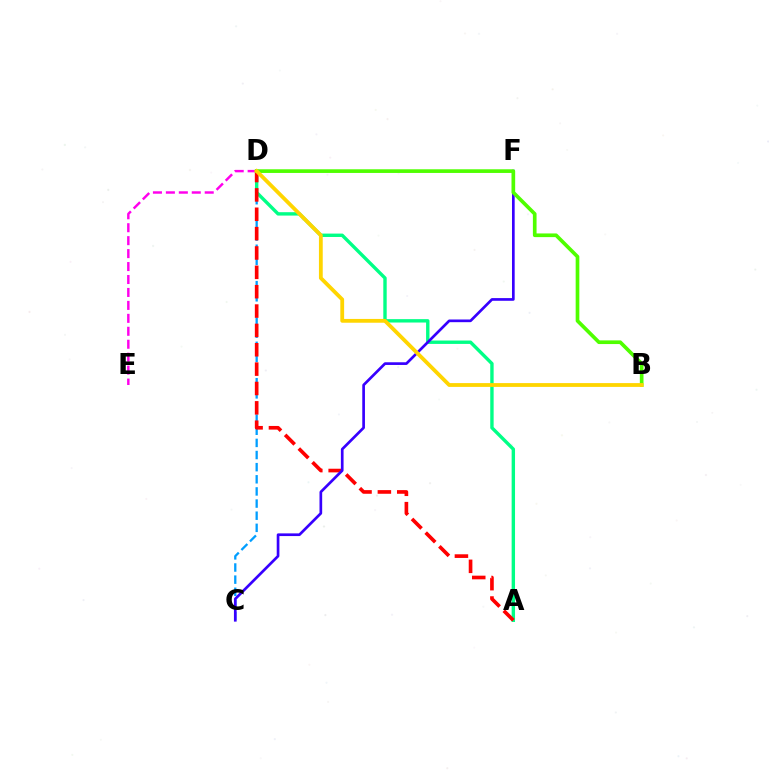{('C', 'D'): [{'color': '#009eff', 'line_style': 'dashed', 'thickness': 1.65}], ('A', 'D'): [{'color': '#00ff86', 'line_style': 'solid', 'thickness': 2.44}, {'color': '#ff0000', 'line_style': 'dashed', 'thickness': 2.63}], ('D', 'E'): [{'color': '#ff00ed', 'line_style': 'dashed', 'thickness': 1.76}], ('C', 'F'): [{'color': '#3700ff', 'line_style': 'solid', 'thickness': 1.93}], ('B', 'D'): [{'color': '#4fff00', 'line_style': 'solid', 'thickness': 2.64}, {'color': '#ffd500', 'line_style': 'solid', 'thickness': 2.74}]}